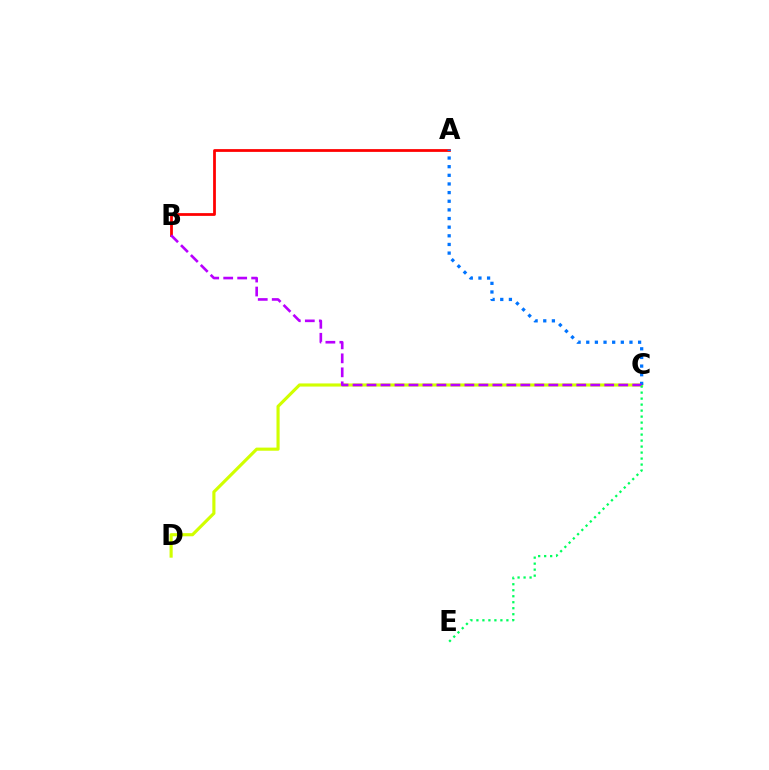{('C', 'D'): [{'color': '#d1ff00', 'line_style': 'solid', 'thickness': 2.25}], ('A', 'B'): [{'color': '#ff0000', 'line_style': 'solid', 'thickness': 1.99}], ('A', 'C'): [{'color': '#0074ff', 'line_style': 'dotted', 'thickness': 2.35}], ('B', 'C'): [{'color': '#b900ff', 'line_style': 'dashed', 'thickness': 1.9}], ('C', 'E'): [{'color': '#00ff5c', 'line_style': 'dotted', 'thickness': 1.63}]}